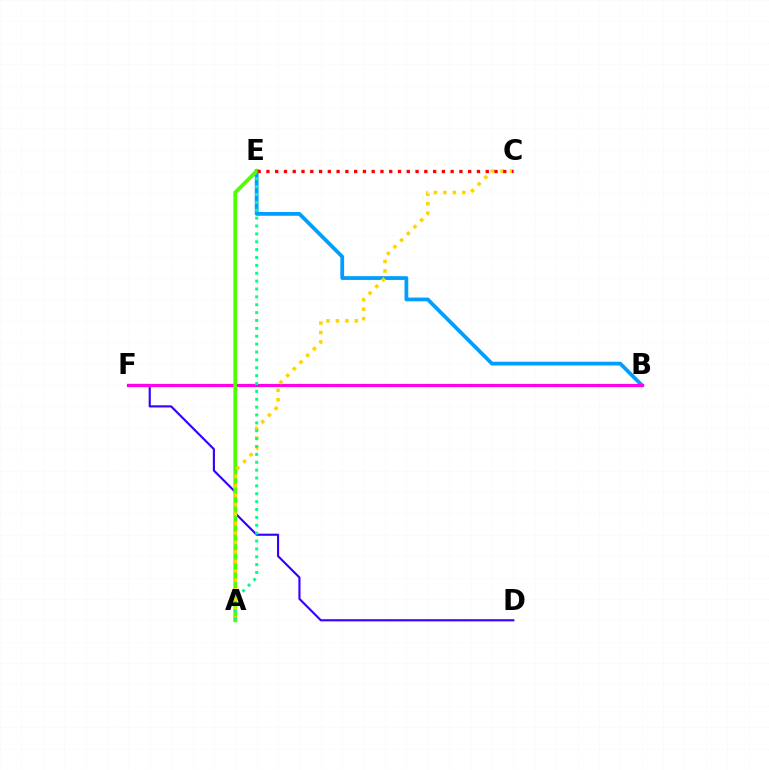{('D', 'F'): [{'color': '#3700ff', 'line_style': 'solid', 'thickness': 1.54}], ('B', 'E'): [{'color': '#009eff', 'line_style': 'solid', 'thickness': 2.72}], ('B', 'F'): [{'color': '#ff00ed', 'line_style': 'solid', 'thickness': 2.31}], ('A', 'E'): [{'color': '#4fff00', 'line_style': 'solid', 'thickness': 2.75}, {'color': '#00ff86', 'line_style': 'dotted', 'thickness': 2.14}], ('A', 'C'): [{'color': '#ffd500', 'line_style': 'dotted', 'thickness': 2.56}], ('C', 'E'): [{'color': '#ff0000', 'line_style': 'dotted', 'thickness': 2.38}]}